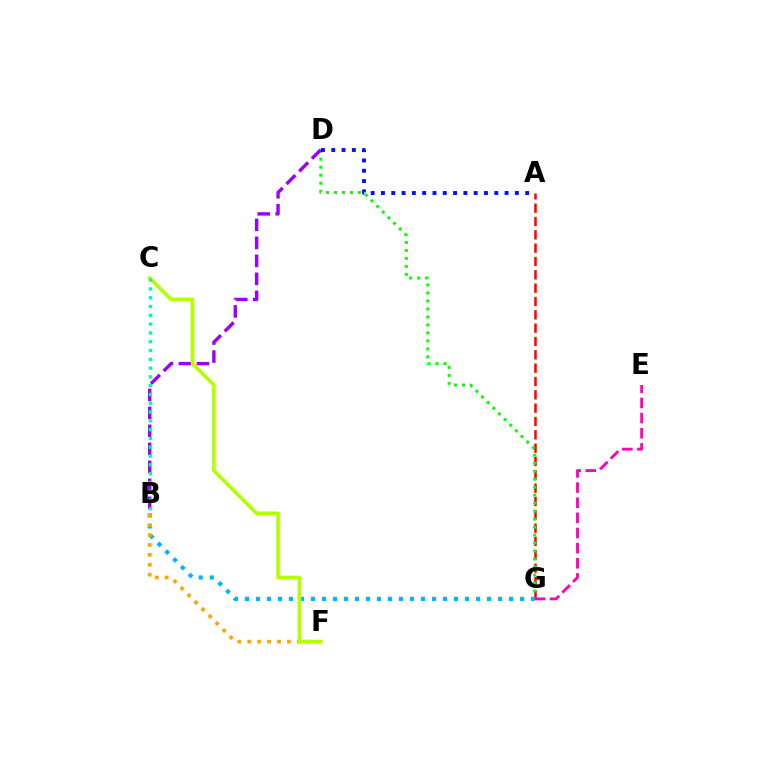{('A', 'G'): [{'color': '#ff0000', 'line_style': 'dashed', 'thickness': 1.81}], ('D', 'G'): [{'color': '#08ff00', 'line_style': 'dotted', 'thickness': 2.17}], ('B', 'G'): [{'color': '#00b5ff', 'line_style': 'dotted', 'thickness': 2.99}], ('B', 'D'): [{'color': '#9b00ff', 'line_style': 'dashed', 'thickness': 2.44}], ('E', 'G'): [{'color': '#ff00bd', 'line_style': 'dashed', 'thickness': 2.06}], ('B', 'F'): [{'color': '#ffa500', 'line_style': 'dotted', 'thickness': 2.69}], ('C', 'F'): [{'color': '#b3ff00', 'line_style': 'solid', 'thickness': 2.63}], ('A', 'D'): [{'color': '#0010ff', 'line_style': 'dotted', 'thickness': 2.8}], ('B', 'C'): [{'color': '#00ff9d', 'line_style': 'dotted', 'thickness': 2.39}]}